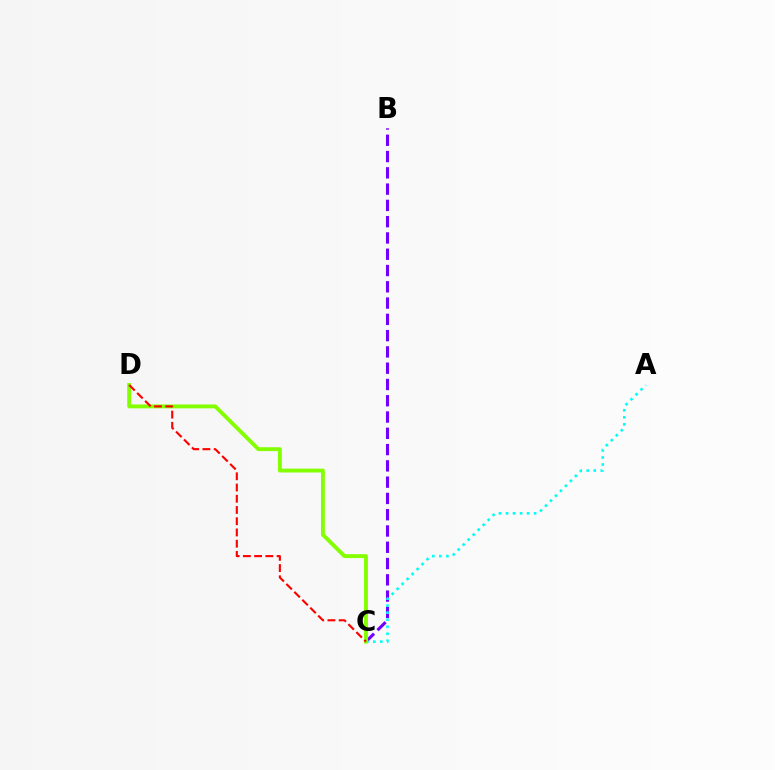{('B', 'C'): [{'color': '#7200ff', 'line_style': 'dashed', 'thickness': 2.21}], ('A', 'C'): [{'color': '#00fff6', 'line_style': 'dotted', 'thickness': 1.91}], ('C', 'D'): [{'color': '#84ff00', 'line_style': 'solid', 'thickness': 2.79}, {'color': '#ff0000', 'line_style': 'dashed', 'thickness': 1.53}]}